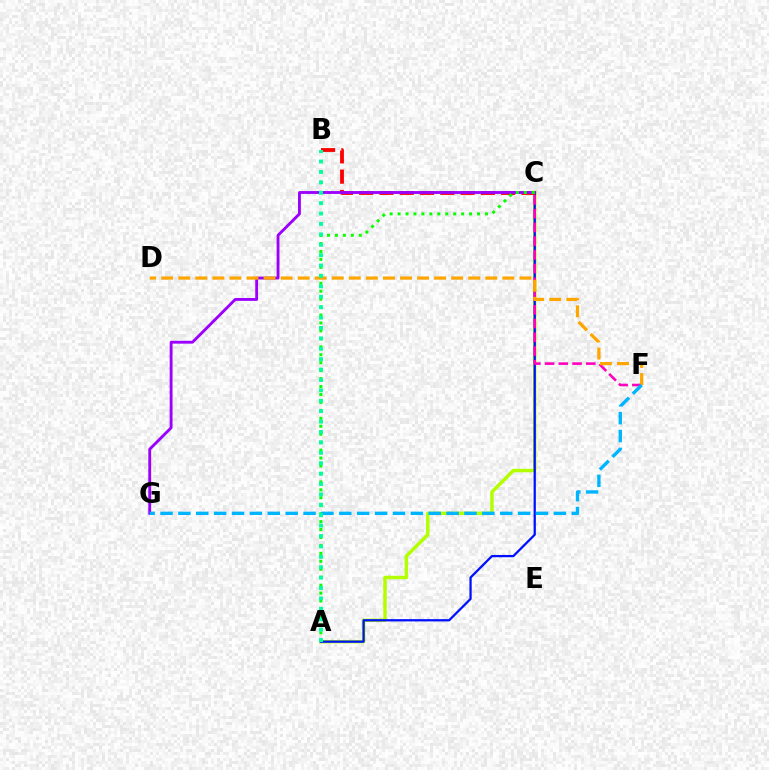{('A', 'C'): [{'color': '#b3ff00', 'line_style': 'solid', 'thickness': 2.48}, {'color': '#0010ff', 'line_style': 'solid', 'thickness': 1.63}, {'color': '#08ff00', 'line_style': 'dotted', 'thickness': 2.16}], ('B', 'C'): [{'color': '#ff0000', 'line_style': 'dashed', 'thickness': 2.76}], ('C', 'G'): [{'color': '#9b00ff', 'line_style': 'solid', 'thickness': 2.06}], ('C', 'F'): [{'color': '#ff00bd', 'line_style': 'dashed', 'thickness': 1.87}], ('D', 'F'): [{'color': '#ffa500', 'line_style': 'dashed', 'thickness': 2.32}], ('F', 'G'): [{'color': '#00b5ff', 'line_style': 'dashed', 'thickness': 2.43}], ('A', 'B'): [{'color': '#00ff9d', 'line_style': 'dotted', 'thickness': 2.83}]}